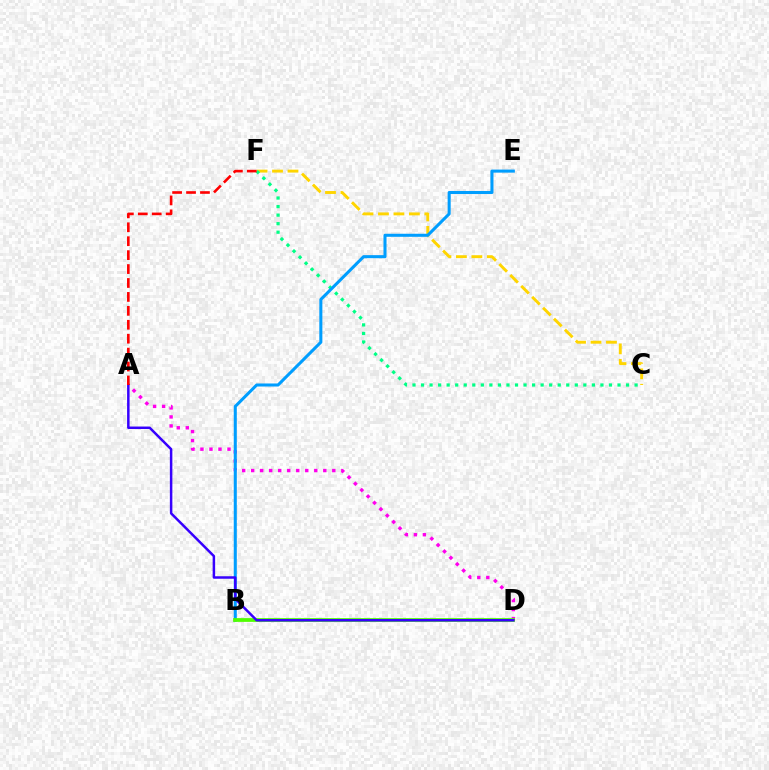{('C', 'F'): [{'color': '#ffd500', 'line_style': 'dashed', 'thickness': 2.1}, {'color': '#00ff86', 'line_style': 'dotted', 'thickness': 2.32}], ('A', 'D'): [{'color': '#ff00ed', 'line_style': 'dotted', 'thickness': 2.45}, {'color': '#3700ff', 'line_style': 'solid', 'thickness': 1.8}], ('B', 'E'): [{'color': '#009eff', 'line_style': 'solid', 'thickness': 2.2}], ('B', 'D'): [{'color': '#4fff00', 'line_style': 'solid', 'thickness': 2.71}], ('A', 'F'): [{'color': '#ff0000', 'line_style': 'dashed', 'thickness': 1.89}]}